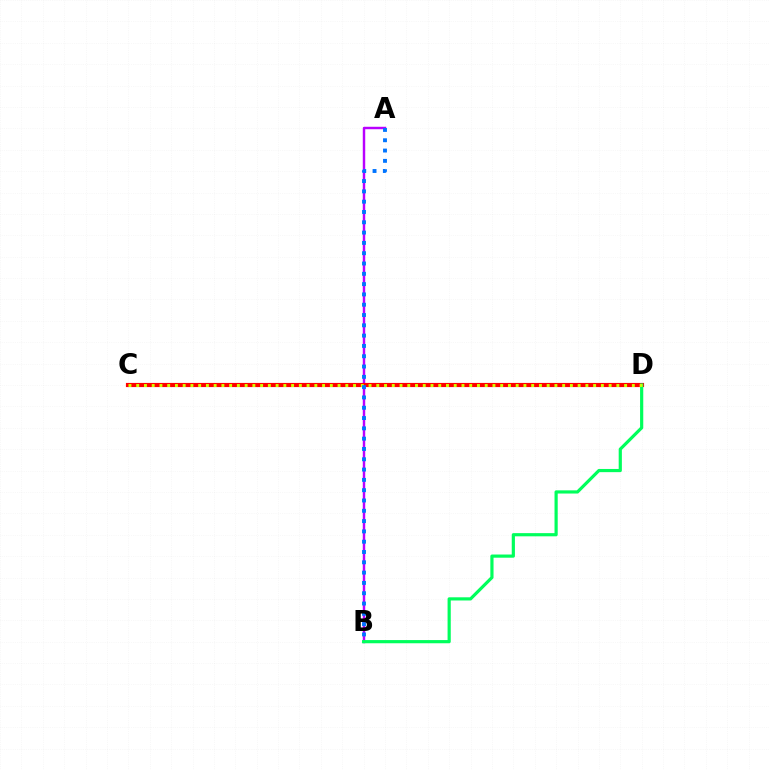{('A', 'B'): [{'color': '#b900ff', 'line_style': 'solid', 'thickness': 1.76}, {'color': '#0074ff', 'line_style': 'dotted', 'thickness': 2.8}], ('C', 'D'): [{'color': '#ff0000', 'line_style': 'solid', 'thickness': 2.99}, {'color': '#d1ff00', 'line_style': 'dotted', 'thickness': 2.1}], ('B', 'D'): [{'color': '#00ff5c', 'line_style': 'solid', 'thickness': 2.29}]}